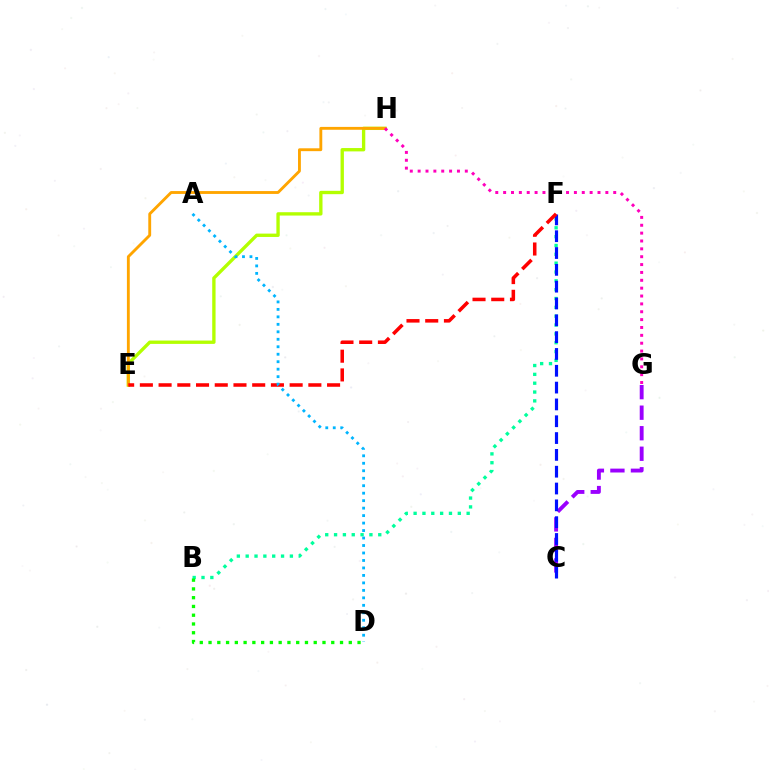{('B', 'F'): [{'color': '#00ff9d', 'line_style': 'dotted', 'thickness': 2.4}], ('E', 'H'): [{'color': '#b3ff00', 'line_style': 'solid', 'thickness': 2.41}, {'color': '#ffa500', 'line_style': 'solid', 'thickness': 2.06}], ('C', 'G'): [{'color': '#9b00ff', 'line_style': 'dashed', 'thickness': 2.79}], ('B', 'D'): [{'color': '#08ff00', 'line_style': 'dotted', 'thickness': 2.38}], ('C', 'F'): [{'color': '#0010ff', 'line_style': 'dashed', 'thickness': 2.29}], ('E', 'F'): [{'color': '#ff0000', 'line_style': 'dashed', 'thickness': 2.54}], ('A', 'D'): [{'color': '#00b5ff', 'line_style': 'dotted', 'thickness': 2.03}], ('G', 'H'): [{'color': '#ff00bd', 'line_style': 'dotted', 'thickness': 2.14}]}